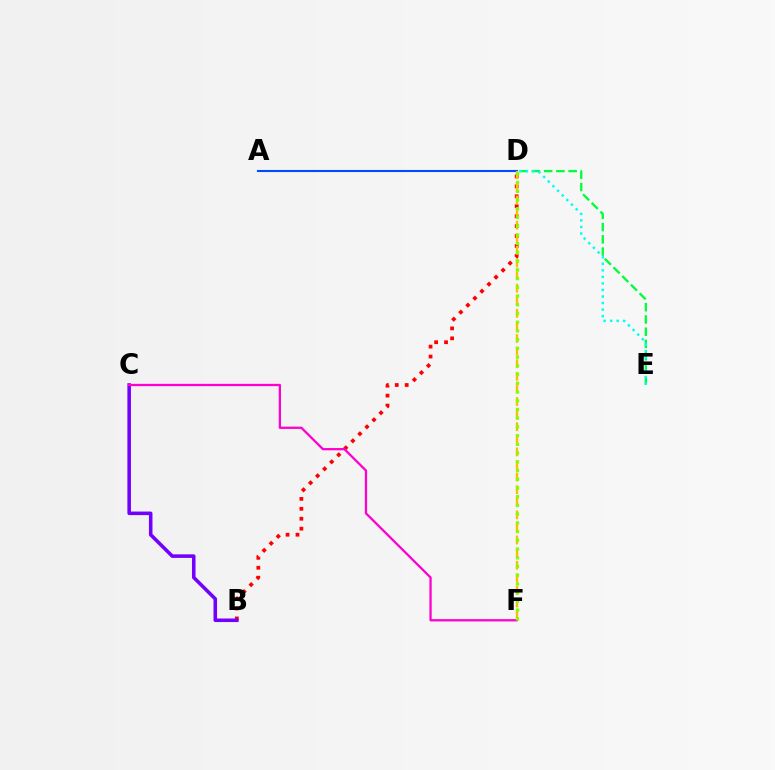{('B', 'D'): [{'color': '#ff0000', 'line_style': 'dotted', 'thickness': 2.7}], ('D', 'E'): [{'color': '#00ff39', 'line_style': 'dashed', 'thickness': 1.66}, {'color': '#00fff6', 'line_style': 'dotted', 'thickness': 1.78}], ('A', 'D'): [{'color': '#004bff', 'line_style': 'solid', 'thickness': 1.51}], ('D', 'F'): [{'color': '#ffbd00', 'line_style': 'dashed', 'thickness': 1.71}, {'color': '#84ff00', 'line_style': 'dotted', 'thickness': 2.37}], ('B', 'C'): [{'color': '#7200ff', 'line_style': 'solid', 'thickness': 2.56}], ('C', 'F'): [{'color': '#ff00cf', 'line_style': 'solid', 'thickness': 1.64}]}